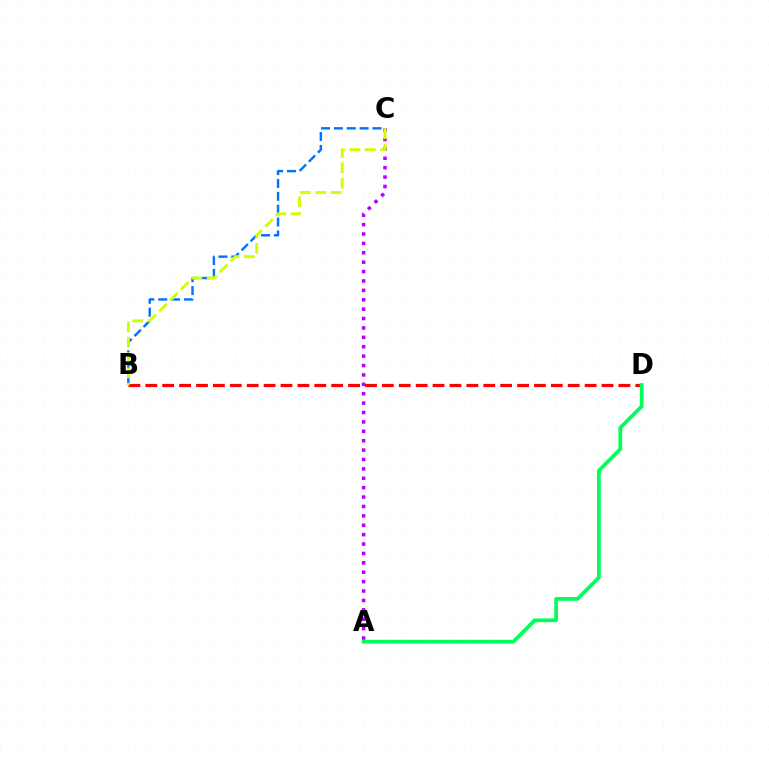{('B', 'C'): [{'color': '#0074ff', 'line_style': 'dashed', 'thickness': 1.75}, {'color': '#d1ff00', 'line_style': 'dashed', 'thickness': 2.09}], ('B', 'D'): [{'color': '#ff0000', 'line_style': 'dashed', 'thickness': 2.3}], ('A', 'D'): [{'color': '#00ff5c', 'line_style': 'solid', 'thickness': 2.69}], ('A', 'C'): [{'color': '#b900ff', 'line_style': 'dotted', 'thickness': 2.55}]}